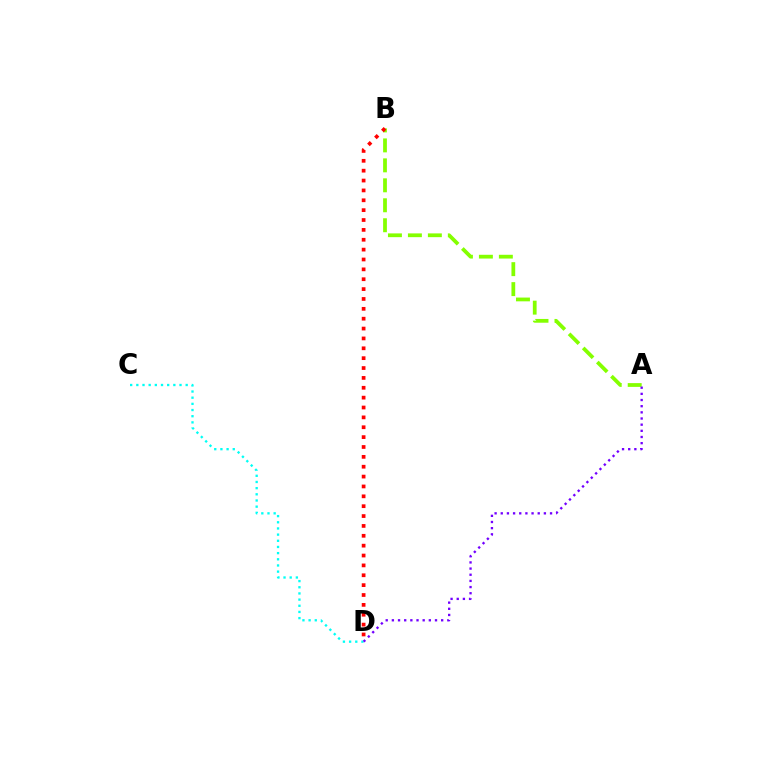{('C', 'D'): [{'color': '#00fff6', 'line_style': 'dotted', 'thickness': 1.68}], ('A', 'B'): [{'color': '#84ff00', 'line_style': 'dashed', 'thickness': 2.71}], ('A', 'D'): [{'color': '#7200ff', 'line_style': 'dotted', 'thickness': 1.67}], ('B', 'D'): [{'color': '#ff0000', 'line_style': 'dotted', 'thickness': 2.68}]}